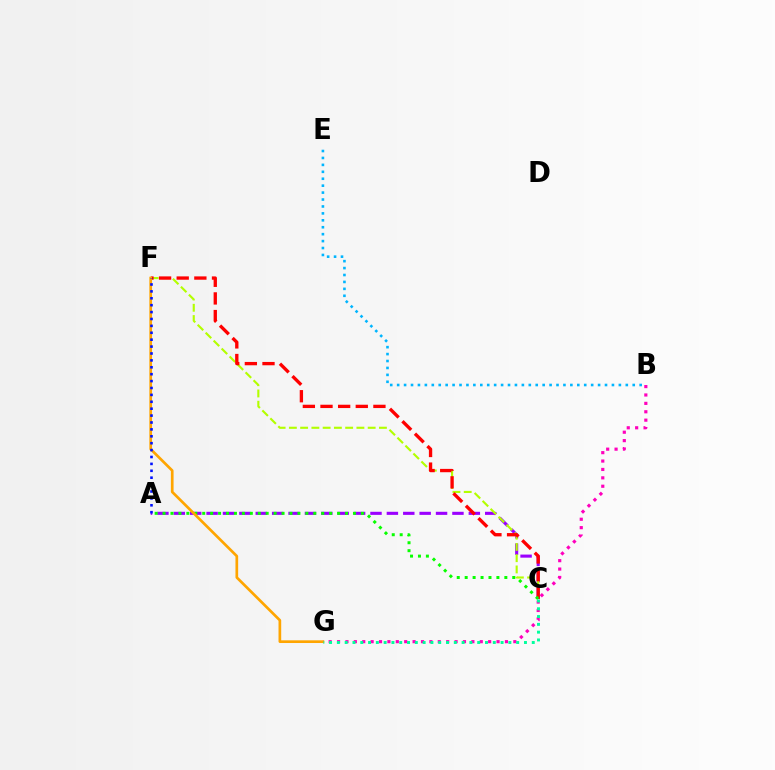{('A', 'C'): [{'color': '#9b00ff', 'line_style': 'dashed', 'thickness': 2.23}, {'color': '#08ff00', 'line_style': 'dotted', 'thickness': 2.16}], ('B', 'G'): [{'color': '#ff00bd', 'line_style': 'dotted', 'thickness': 2.28}], ('C', 'F'): [{'color': '#b3ff00', 'line_style': 'dashed', 'thickness': 1.53}, {'color': '#ff0000', 'line_style': 'dashed', 'thickness': 2.4}], ('F', 'G'): [{'color': '#ffa500', 'line_style': 'solid', 'thickness': 1.94}], ('B', 'E'): [{'color': '#00b5ff', 'line_style': 'dotted', 'thickness': 1.88}], ('C', 'G'): [{'color': '#00ff9d', 'line_style': 'dotted', 'thickness': 2.12}], ('A', 'F'): [{'color': '#0010ff', 'line_style': 'dotted', 'thickness': 1.87}]}